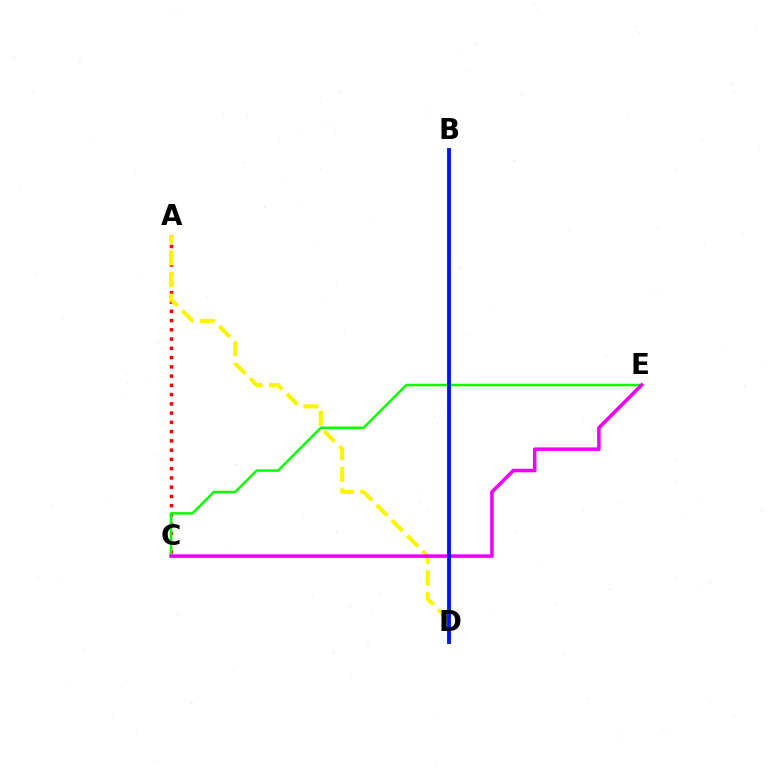{('A', 'C'): [{'color': '#ff0000', 'line_style': 'dotted', 'thickness': 2.52}], ('C', 'E'): [{'color': '#08ff00', 'line_style': 'solid', 'thickness': 1.78}, {'color': '#ee00ff', 'line_style': 'solid', 'thickness': 2.55}], ('A', 'D'): [{'color': '#fcf500', 'line_style': 'dashed', 'thickness': 2.94}], ('B', 'D'): [{'color': '#00fff6', 'line_style': 'solid', 'thickness': 2.22}, {'color': '#0010ff', 'line_style': 'solid', 'thickness': 2.75}]}